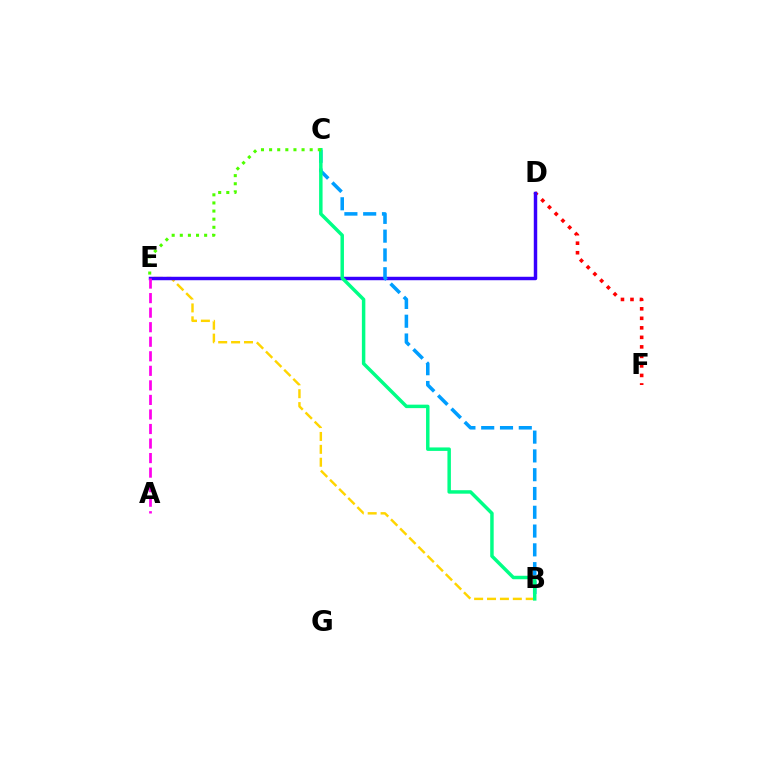{('D', 'F'): [{'color': '#ff0000', 'line_style': 'dotted', 'thickness': 2.59}], ('B', 'E'): [{'color': '#ffd500', 'line_style': 'dashed', 'thickness': 1.75}], ('D', 'E'): [{'color': '#3700ff', 'line_style': 'solid', 'thickness': 2.49}], ('B', 'C'): [{'color': '#009eff', 'line_style': 'dashed', 'thickness': 2.55}, {'color': '#00ff86', 'line_style': 'solid', 'thickness': 2.5}], ('A', 'E'): [{'color': '#ff00ed', 'line_style': 'dashed', 'thickness': 1.98}], ('C', 'E'): [{'color': '#4fff00', 'line_style': 'dotted', 'thickness': 2.21}]}